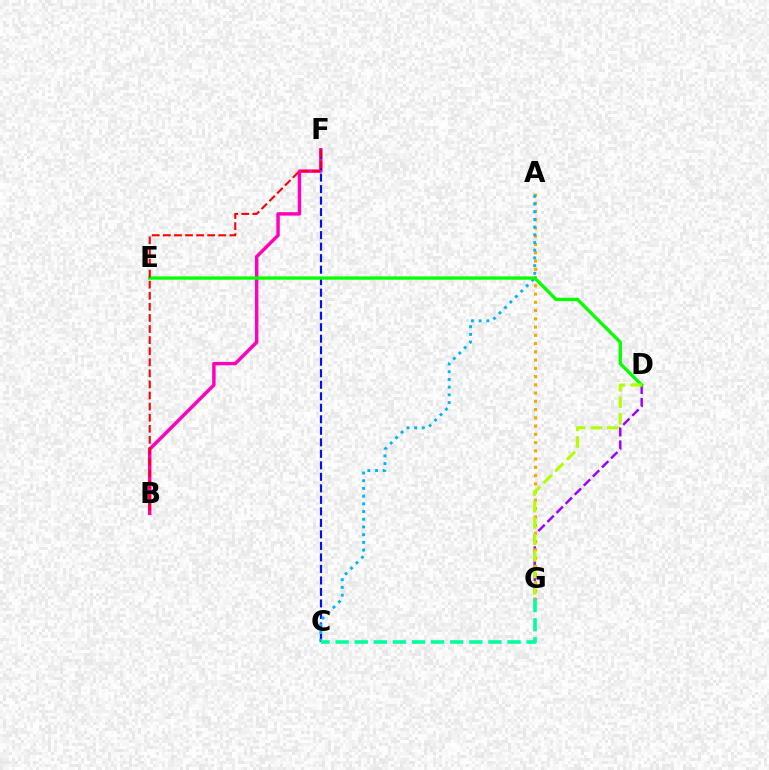{('B', 'F'): [{'color': '#ff00bd', 'line_style': 'solid', 'thickness': 2.47}, {'color': '#ff0000', 'line_style': 'dashed', 'thickness': 1.51}], ('D', 'G'): [{'color': '#9b00ff', 'line_style': 'dashed', 'thickness': 1.75}, {'color': '#b3ff00', 'line_style': 'dashed', 'thickness': 2.24}], ('A', 'G'): [{'color': '#ffa500', 'line_style': 'dotted', 'thickness': 2.24}], ('C', 'F'): [{'color': '#0010ff', 'line_style': 'dashed', 'thickness': 1.56}], ('A', 'C'): [{'color': '#00b5ff', 'line_style': 'dotted', 'thickness': 2.09}], ('D', 'E'): [{'color': '#08ff00', 'line_style': 'solid', 'thickness': 2.39}], ('C', 'G'): [{'color': '#00ff9d', 'line_style': 'dashed', 'thickness': 2.59}]}